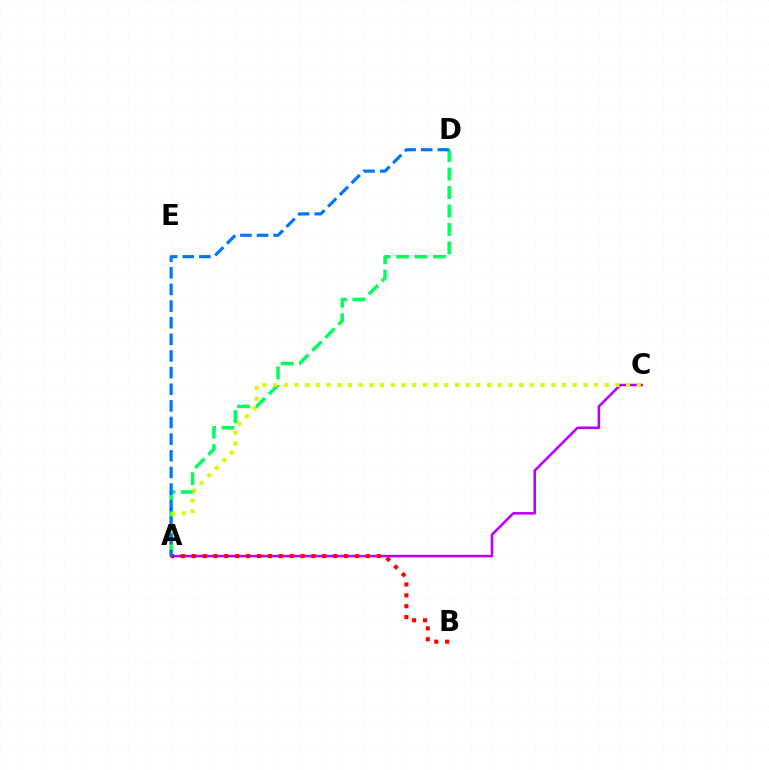{('A', 'D'): [{'color': '#00ff5c', 'line_style': 'dashed', 'thickness': 2.51}, {'color': '#0074ff', 'line_style': 'dashed', 'thickness': 2.26}], ('A', 'C'): [{'color': '#b900ff', 'line_style': 'solid', 'thickness': 1.84}, {'color': '#d1ff00', 'line_style': 'dotted', 'thickness': 2.91}], ('A', 'B'): [{'color': '#ff0000', 'line_style': 'dotted', 'thickness': 2.96}]}